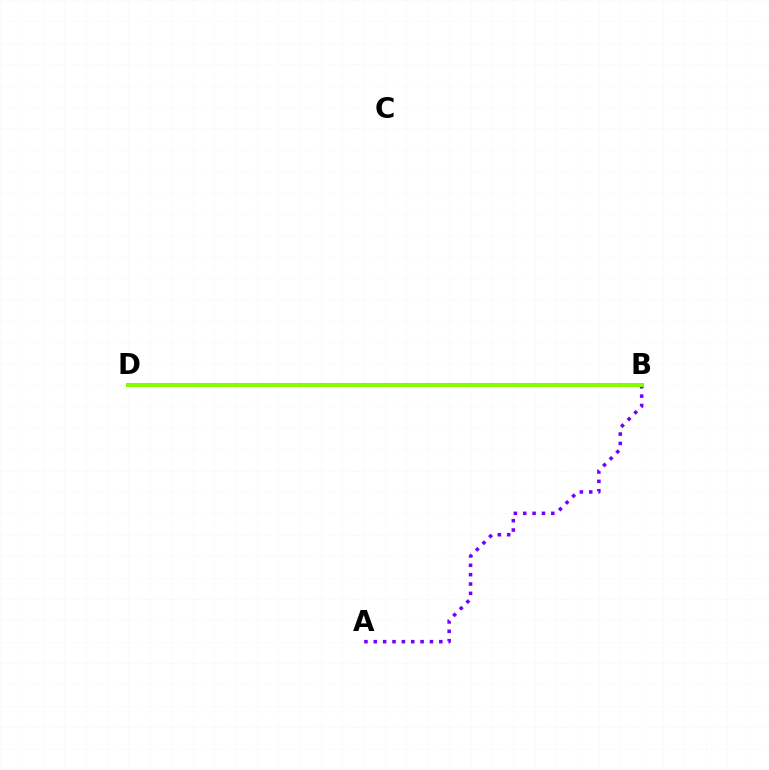{('B', 'D'): [{'color': '#ff0000', 'line_style': 'solid', 'thickness': 2.59}, {'color': '#00fff6', 'line_style': 'dashed', 'thickness': 1.68}, {'color': '#84ff00', 'line_style': 'solid', 'thickness': 2.8}], ('A', 'B'): [{'color': '#7200ff', 'line_style': 'dotted', 'thickness': 2.54}]}